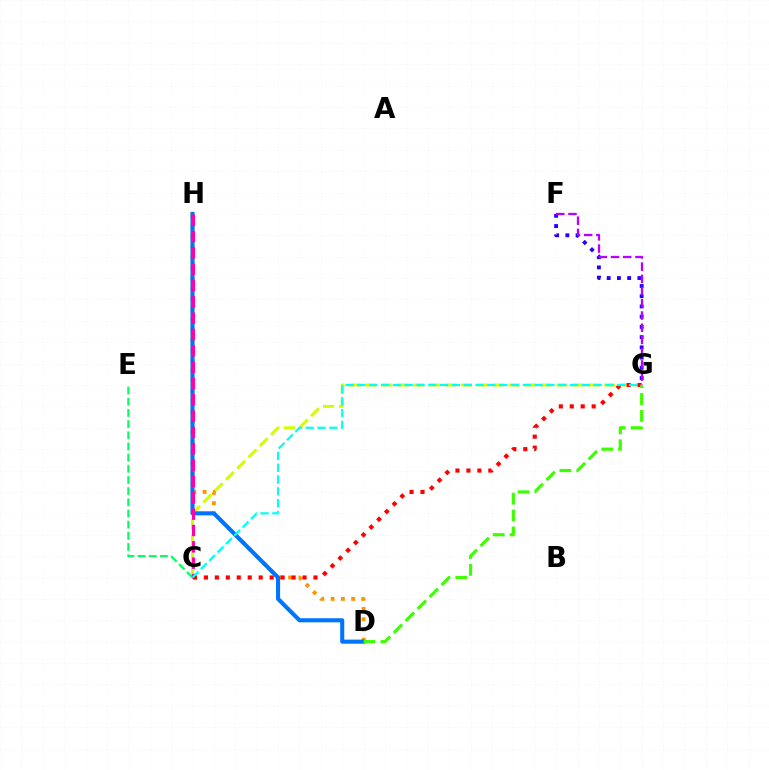{('F', 'G'): [{'color': '#2500ff', 'line_style': 'dotted', 'thickness': 2.78}, {'color': '#b900ff', 'line_style': 'dashed', 'thickness': 1.66}], ('C', 'G'): [{'color': '#d1ff00', 'line_style': 'dashed', 'thickness': 2.16}, {'color': '#ff0000', 'line_style': 'dotted', 'thickness': 2.98}, {'color': '#00fff6', 'line_style': 'dashed', 'thickness': 1.61}], ('C', 'E'): [{'color': '#00ff5c', 'line_style': 'dashed', 'thickness': 1.52}], ('D', 'H'): [{'color': '#ff9400', 'line_style': 'dotted', 'thickness': 2.79}, {'color': '#0074ff', 'line_style': 'solid', 'thickness': 2.95}], ('C', 'H'): [{'color': '#ff00ac', 'line_style': 'dashed', 'thickness': 2.22}], ('D', 'G'): [{'color': '#3dff00', 'line_style': 'dashed', 'thickness': 2.3}]}